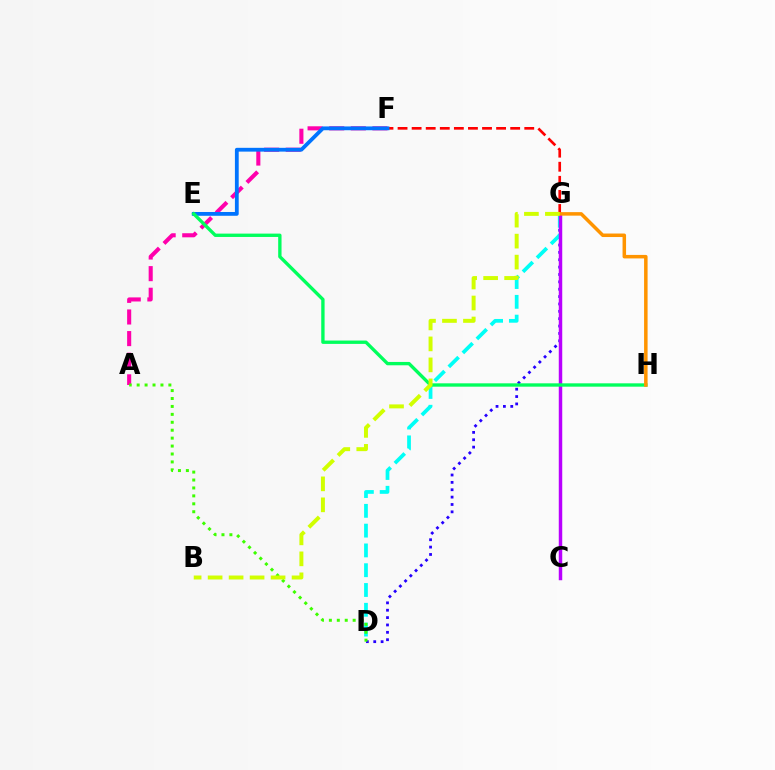{('F', 'G'): [{'color': '#ff0000', 'line_style': 'dashed', 'thickness': 1.91}], ('D', 'G'): [{'color': '#2500ff', 'line_style': 'dotted', 'thickness': 2.0}, {'color': '#00fff6', 'line_style': 'dashed', 'thickness': 2.69}], ('A', 'F'): [{'color': '#ff00ac', 'line_style': 'dashed', 'thickness': 2.94}], ('A', 'D'): [{'color': '#3dff00', 'line_style': 'dotted', 'thickness': 2.15}], ('E', 'F'): [{'color': '#0074ff', 'line_style': 'solid', 'thickness': 2.73}], ('C', 'G'): [{'color': '#b900ff', 'line_style': 'solid', 'thickness': 2.49}], ('E', 'H'): [{'color': '#00ff5c', 'line_style': 'solid', 'thickness': 2.41}], ('G', 'H'): [{'color': '#ff9400', 'line_style': 'solid', 'thickness': 2.53}], ('B', 'G'): [{'color': '#d1ff00', 'line_style': 'dashed', 'thickness': 2.85}]}